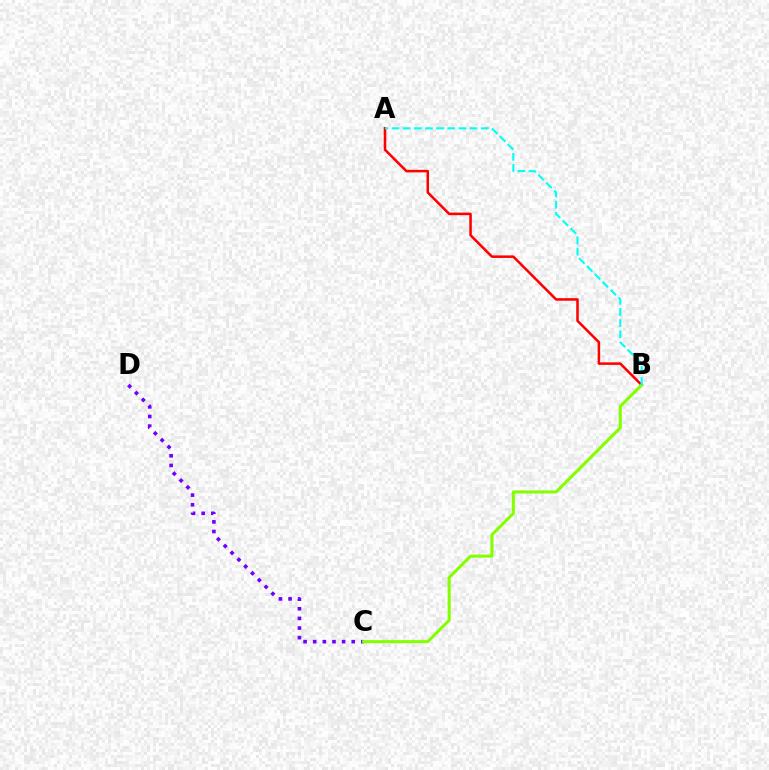{('A', 'B'): [{'color': '#ff0000', 'line_style': 'solid', 'thickness': 1.82}, {'color': '#00fff6', 'line_style': 'dashed', 'thickness': 1.51}], ('C', 'D'): [{'color': '#7200ff', 'line_style': 'dotted', 'thickness': 2.62}], ('B', 'C'): [{'color': '#84ff00', 'line_style': 'solid', 'thickness': 2.2}]}